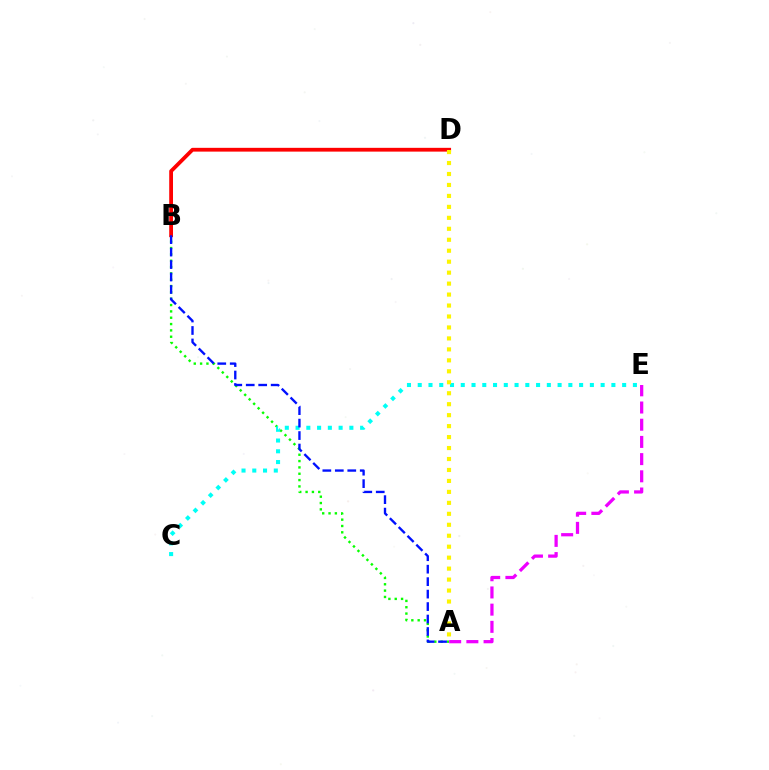{('A', 'B'): [{'color': '#08ff00', 'line_style': 'dotted', 'thickness': 1.72}, {'color': '#0010ff', 'line_style': 'dashed', 'thickness': 1.69}], ('C', 'E'): [{'color': '#00fff6', 'line_style': 'dotted', 'thickness': 2.92}], ('B', 'D'): [{'color': '#ff0000', 'line_style': 'solid', 'thickness': 2.72}], ('A', 'D'): [{'color': '#fcf500', 'line_style': 'dotted', 'thickness': 2.98}], ('A', 'E'): [{'color': '#ee00ff', 'line_style': 'dashed', 'thickness': 2.34}]}